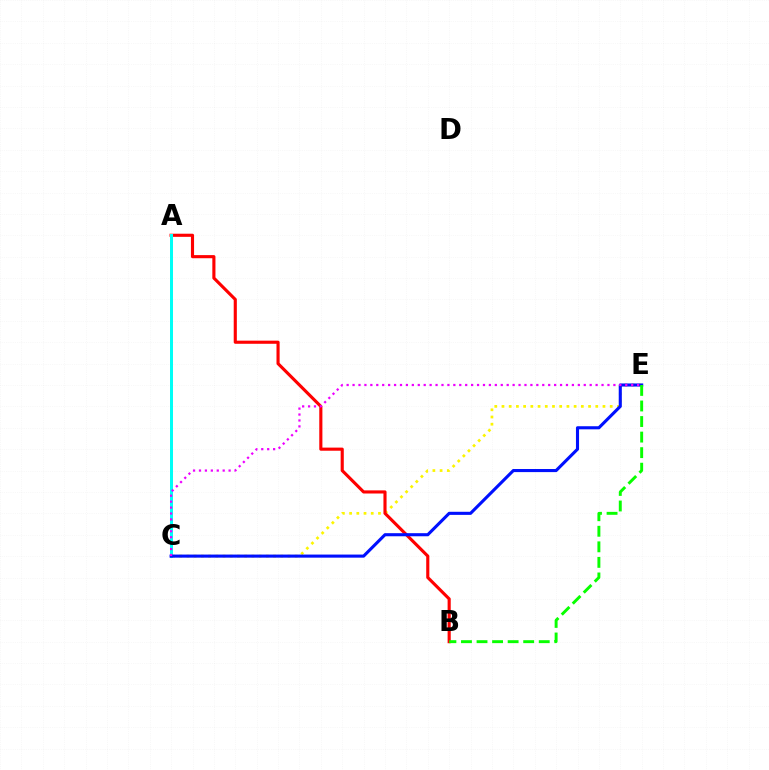{('C', 'E'): [{'color': '#fcf500', 'line_style': 'dotted', 'thickness': 1.96}, {'color': '#0010ff', 'line_style': 'solid', 'thickness': 2.23}, {'color': '#ee00ff', 'line_style': 'dotted', 'thickness': 1.61}], ('A', 'B'): [{'color': '#ff0000', 'line_style': 'solid', 'thickness': 2.25}], ('A', 'C'): [{'color': '#00fff6', 'line_style': 'solid', 'thickness': 2.15}], ('B', 'E'): [{'color': '#08ff00', 'line_style': 'dashed', 'thickness': 2.11}]}